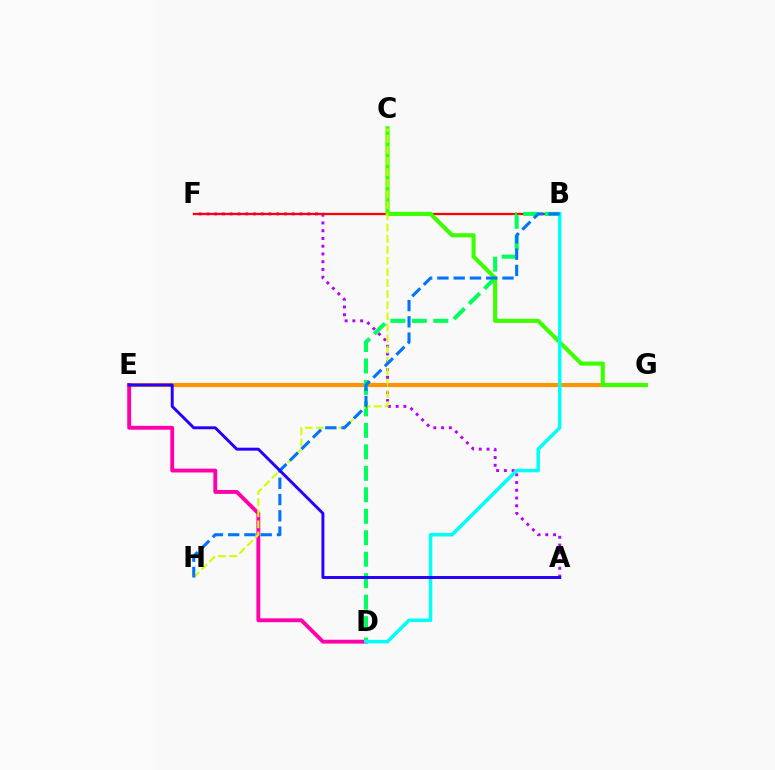{('E', 'G'): [{'color': '#ff9400', 'line_style': 'solid', 'thickness': 2.96}], ('A', 'F'): [{'color': '#b900ff', 'line_style': 'dotted', 'thickness': 2.11}], ('D', 'E'): [{'color': '#ff00ac', 'line_style': 'solid', 'thickness': 2.78}], ('B', 'F'): [{'color': '#ff0000', 'line_style': 'solid', 'thickness': 1.63}], ('B', 'D'): [{'color': '#00ff5c', 'line_style': 'dashed', 'thickness': 2.92}, {'color': '#00fff6', 'line_style': 'solid', 'thickness': 2.54}], ('C', 'G'): [{'color': '#3dff00', 'line_style': 'solid', 'thickness': 2.97}], ('C', 'H'): [{'color': '#d1ff00', 'line_style': 'dashed', 'thickness': 1.51}], ('B', 'H'): [{'color': '#0074ff', 'line_style': 'dashed', 'thickness': 2.21}], ('A', 'E'): [{'color': '#2500ff', 'line_style': 'solid', 'thickness': 2.12}]}